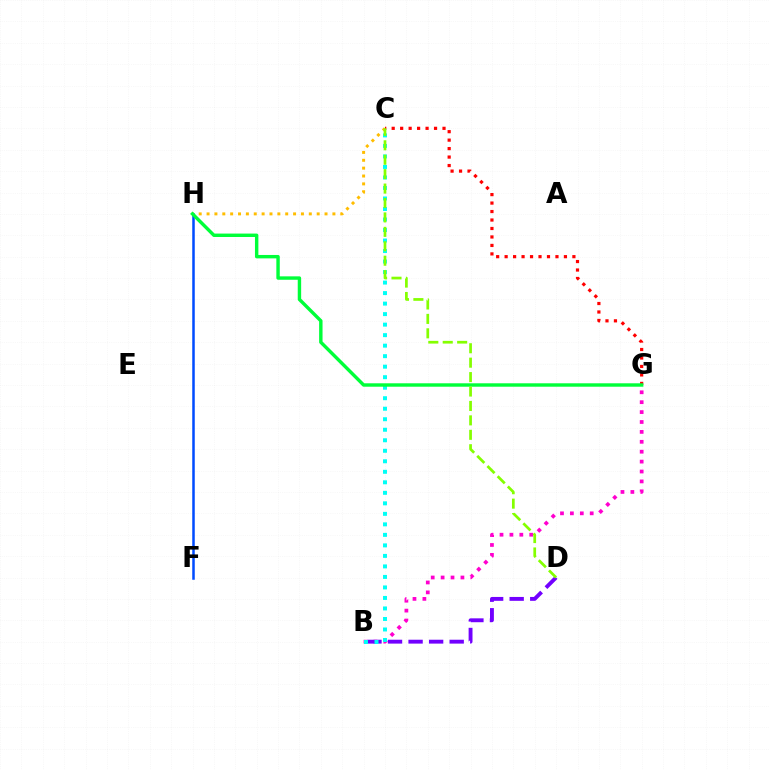{('B', 'G'): [{'color': '#ff00cf', 'line_style': 'dotted', 'thickness': 2.69}], ('C', 'H'): [{'color': '#ffbd00', 'line_style': 'dotted', 'thickness': 2.14}], ('F', 'H'): [{'color': '#004bff', 'line_style': 'solid', 'thickness': 1.81}], ('B', 'D'): [{'color': '#7200ff', 'line_style': 'dashed', 'thickness': 2.79}], ('B', 'C'): [{'color': '#00fff6', 'line_style': 'dotted', 'thickness': 2.86}], ('C', 'G'): [{'color': '#ff0000', 'line_style': 'dotted', 'thickness': 2.3}], ('G', 'H'): [{'color': '#00ff39', 'line_style': 'solid', 'thickness': 2.46}], ('C', 'D'): [{'color': '#84ff00', 'line_style': 'dashed', 'thickness': 1.96}]}